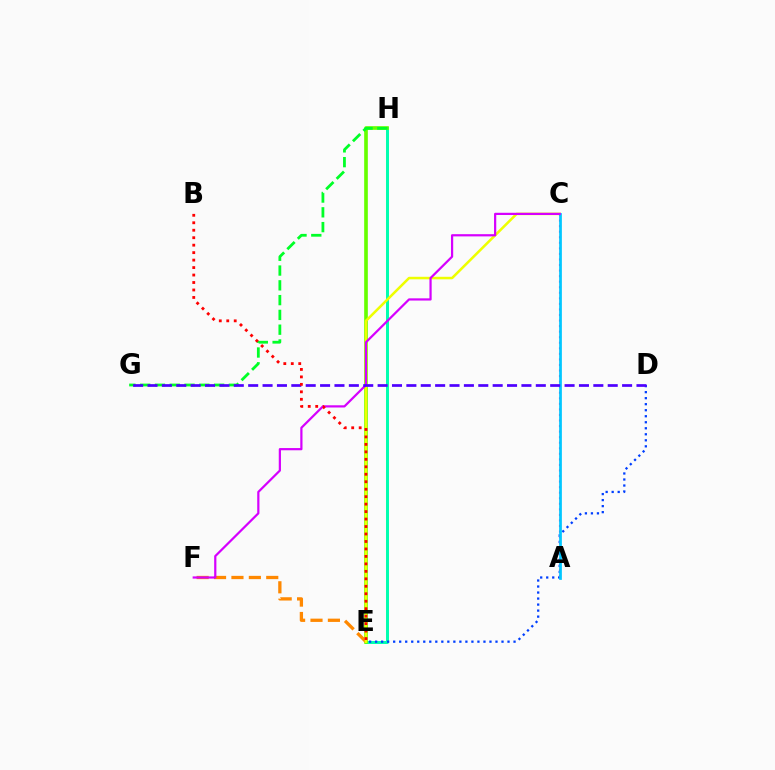{('E', 'H'): [{'color': '#00ffaf', 'line_style': 'solid', 'thickness': 2.13}, {'color': '#66ff00', 'line_style': 'solid', 'thickness': 2.63}], ('D', 'E'): [{'color': '#003fff', 'line_style': 'dotted', 'thickness': 1.64}], ('G', 'H'): [{'color': '#00ff27', 'line_style': 'dashed', 'thickness': 2.01}], ('E', 'F'): [{'color': '#ff8800', 'line_style': 'dashed', 'thickness': 2.36}], ('A', 'C'): [{'color': '#ff00a0', 'line_style': 'dotted', 'thickness': 1.51}, {'color': '#00c7ff', 'line_style': 'solid', 'thickness': 1.97}], ('C', 'E'): [{'color': '#eeff00', 'line_style': 'solid', 'thickness': 1.82}], ('C', 'F'): [{'color': '#d600ff', 'line_style': 'solid', 'thickness': 1.6}], ('D', 'G'): [{'color': '#4f00ff', 'line_style': 'dashed', 'thickness': 1.95}], ('B', 'E'): [{'color': '#ff0000', 'line_style': 'dotted', 'thickness': 2.03}]}